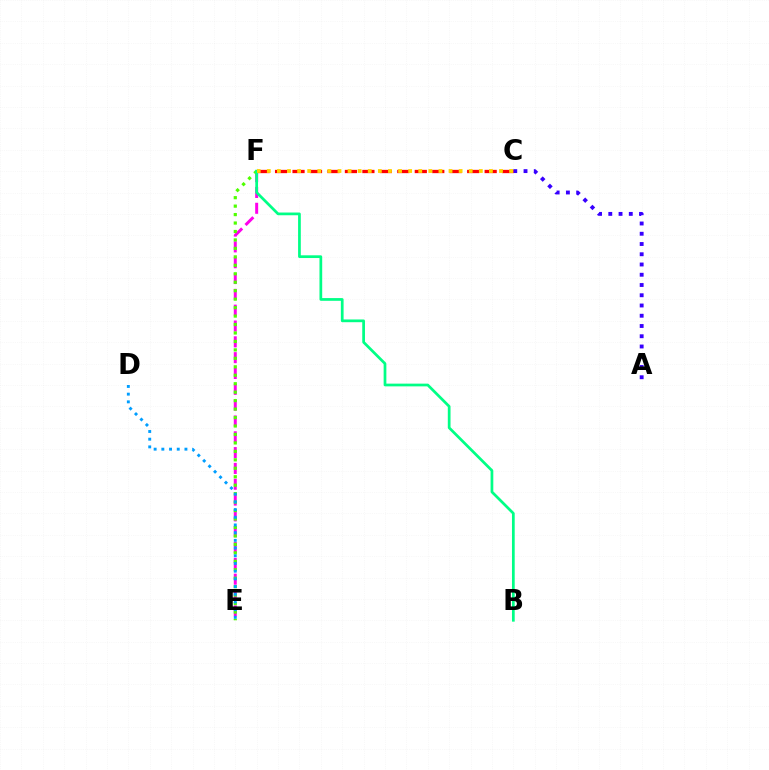{('E', 'F'): [{'color': '#ff00ed', 'line_style': 'dashed', 'thickness': 2.15}, {'color': '#4fff00', 'line_style': 'dotted', 'thickness': 2.3}], ('A', 'C'): [{'color': '#3700ff', 'line_style': 'dotted', 'thickness': 2.78}], ('C', 'F'): [{'color': '#ff0000', 'line_style': 'dashed', 'thickness': 2.37}, {'color': '#ffd500', 'line_style': 'dotted', 'thickness': 2.74}], ('B', 'F'): [{'color': '#00ff86', 'line_style': 'solid', 'thickness': 1.96}], ('D', 'E'): [{'color': '#009eff', 'line_style': 'dotted', 'thickness': 2.09}]}